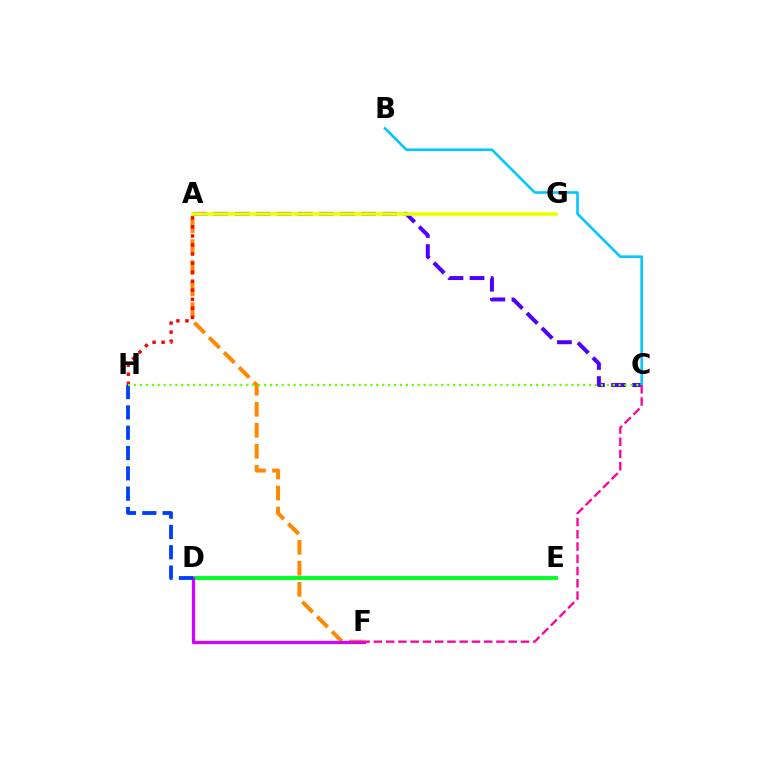{('A', 'F'): [{'color': '#ff8800', 'line_style': 'dashed', 'thickness': 2.86}], ('D', 'E'): [{'color': '#00ff27', 'line_style': 'solid', 'thickness': 2.82}], ('A', 'C'): [{'color': '#4f00ff', 'line_style': 'dashed', 'thickness': 2.86}], ('A', 'G'): [{'color': '#00ffaf', 'line_style': 'dotted', 'thickness': 1.65}, {'color': '#eeff00', 'line_style': 'solid', 'thickness': 2.6}], ('B', 'C'): [{'color': '#00c7ff', 'line_style': 'solid', 'thickness': 1.86}], ('D', 'F'): [{'color': '#d600ff', 'line_style': 'solid', 'thickness': 2.32}], ('A', 'H'): [{'color': '#ff0000', 'line_style': 'dotted', 'thickness': 2.46}], ('C', 'F'): [{'color': '#ff00a0', 'line_style': 'dashed', 'thickness': 1.67}], ('D', 'H'): [{'color': '#003fff', 'line_style': 'dashed', 'thickness': 2.76}], ('C', 'H'): [{'color': '#66ff00', 'line_style': 'dotted', 'thickness': 1.61}]}